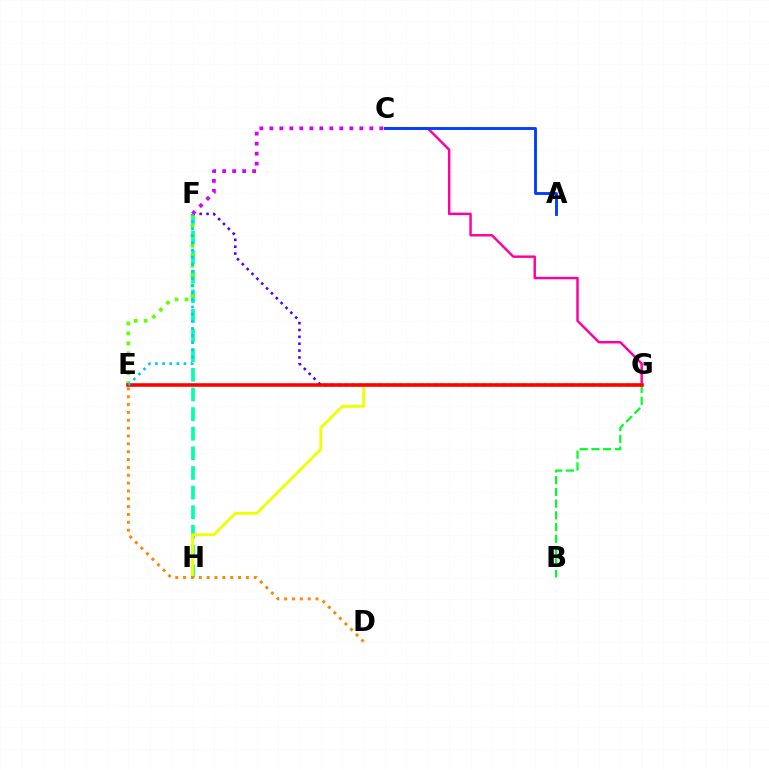{('F', 'H'): [{'color': '#00ffaf', 'line_style': 'dashed', 'thickness': 2.67}], ('F', 'G'): [{'color': '#4f00ff', 'line_style': 'dotted', 'thickness': 1.87}], ('B', 'G'): [{'color': '#00ff27', 'line_style': 'dashed', 'thickness': 1.59}], ('E', 'F'): [{'color': '#66ff00', 'line_style': 'dotted', 'thickness': 2.7}, {'color': '#00c7ff', 'line_style': 'dotted', 'thickness': 1.94}], ('C', 'F'): [{'color': '#d600ff', 'line_style': 'dotted', 'thickness': 2.72}], ('C', 'G'): [{'color': '#ff00a0', 'line_style': 'solid', 'thickness': 1.77}], ('A', 'C'): [{'color': '#003fff', 'line_style': 'solid', 'thickness': 2.07}], ('G', 'H'): [{'color': '#eeff00', 'line_style': 'solid', 'thickness': 2.03}], ('E', 'G'): [{'color': '#ff0000', 'line_style': 'solid', 'thickness': 2.57}], ('D', 'E'): [{'color': '#ff8800', 'line_style': 'dotted', 'thickness': 2.13}]}